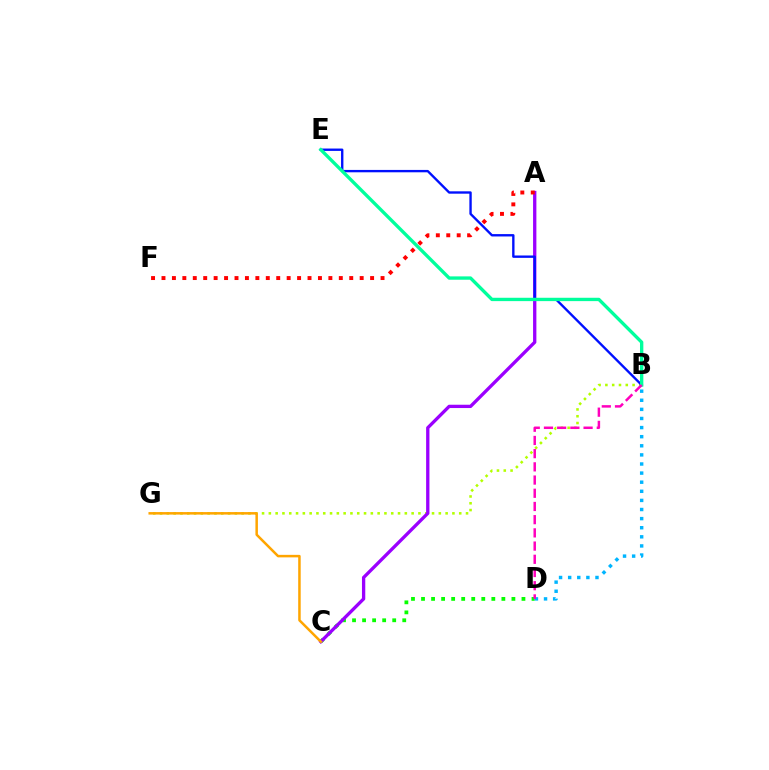{('B', 'G'): [{'color': '#b3ff00', 'line_style': 'dotted', 'thickness': 1.85}], ('C', 'D'): [{'color': '#08ff00', 'line_style': 'dotted', 'thickness': 2.73}], ('A', 'C'): [{'color': '#9b00ff', 'line_style': 'solid', 'thickness': 2.38}], ('B', 'D'): [{'color': '#00b5ff', 'line_style': 'dotted', 'thickness': 2.47}, {'color': '#ff00bd', 'line_style': 'dashed', 'thickness': 1.79}], ('B', 'E'): [{'color': '#0010ff', 'line_style': 'solid', 'thickness': 1.7}, {'color': '#00ff9d', 'line_style': 'solid', 'thickness': 2.41}], ('C', 'G'): [{'color': '#ffa500', 'line_style': 'solid', 'thickness': 1.81}], ('A', 'F'): [{'color': '#ff0000', 'line_style': 'dotted', 'thickness': 2.83}]}